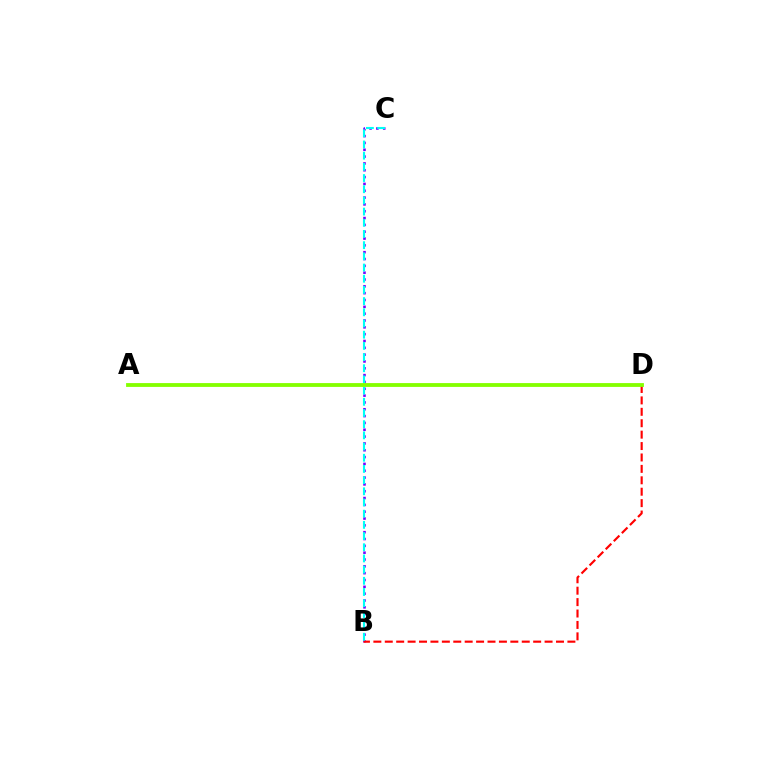{('B', 'C'): [{'color': '#7200ff', 'line_style': 'dotted', 'thickness': 1.86}, {'color': '#00fff6', 'line_style': 'dashed', 'thickness': 1.52}], ('B', 'D'): [{'color': '#ff0000', 'line_style': 'dashed', 'thickness': 1.55}], ('A', 'D'): [{'color': '#84ff00', 'line_style': 'solid', 'thickness': 2.75}]}